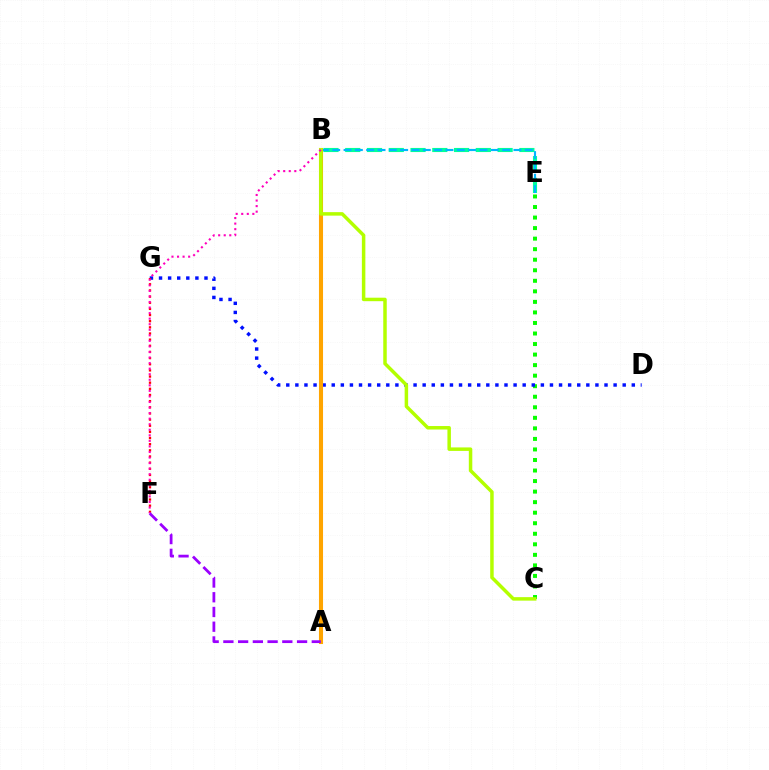{('B', 'E'): [{'color': '#00ff9d', 'line_style': 'dashed', 'thickness': 2.96}, {'color': '#00b5ff', 'line_style': 'dashed', 'thickness': 1.54}], ('C', 'E'): [{'color': '#08ff00', 'line_style': 'dotted', 'thickness': 2.86}], ('D', 'G'): [{'color': '#0010ff', 'line_style': 'dotted', 'thickness': 2.47}], ('F', 'G'): [{'color': '#ff0000', 'line_style': 'dotted', 'thickness': 1.67}], ('A', 'B'): [{'color': '#ffa500', 'line_style': 'solid', 'thickness': 2.94}], ('B', 'C'): [{'color': '#b3ff00', 'line_style': 'solid', 'thickness': 2.51}], ('B', 'F'): [{'color': '#ff00bd', 'line_style': 'dotted', 'thickness': 1.51}], ('A', 'F'): [{'color': '#9b00ff', 'line_style': 'dashed', 'thickness': 2.0}]}